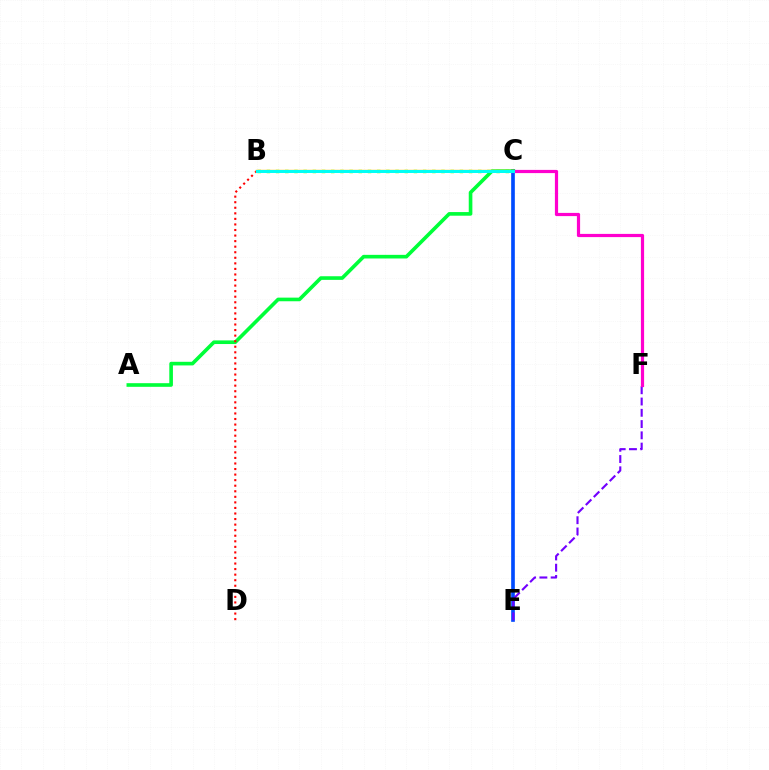{('C', 'E'): [{'color': '#004bff', 'line_style': 'solid', 'thickness': 2.64}], ('B', 'C'): [{'color': '#84ff00', 'line_style': 'dotted', 'thickness': 2.5}, {'color': '#ffbd00', 'line_style': 'solid', 'thickness': 1.73}, {'color': '#00fff6', 'line_style': 'solid', 'thickness': 2.14}], ('E', 'F'): [{'color': '#7200ff', 'line_style': 'dashed', 'thickness': 1.53}], ('A', 'C'): [{'color': '#00ff39', 'line_style': 'solid', 'thickness': 2.61}], ('C', 'F'): [{'color': '#ff00cf', 'line_style': 'solid', 'thickness': 2.31}], ('B', 'D'): [{'color': '#ff0000', 'line_style': 'dotted', 'thickness': 1.51}]}